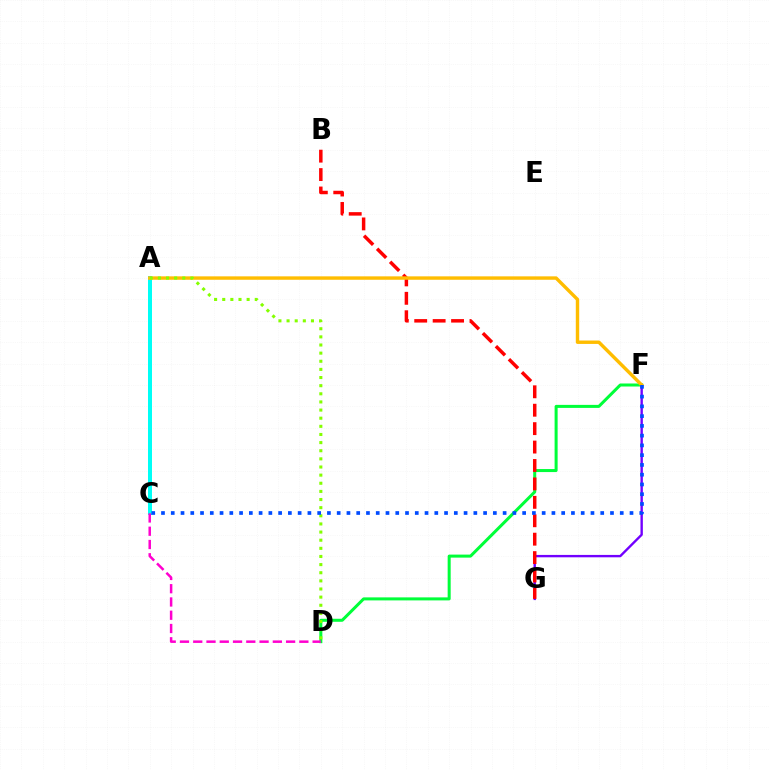{('D', 'F'): [{'color': '#00ff39', 'line_style': 'solid', 'thickness': 2.18}], ('F', 'G'): [{'color': '#7200ff', 'line_style': 'solid', 'thickness': 1.71}], ('B', 'G'): [{'color': '#ff0000', 'line_style': 'dashed', 'thickness': 2.5}], ('A', 'C'): [{'color': '#00fff6', 'line_style': 'solid', 'thickness': 2.87}], ('C', 'D'): [{'color': '#ff00cf', 'line_style': 'dashed', 'thickness': 1.8}], ('A', 'F'): [{'color': '#ffbd00', 'line_style': 'solid', 'thickness': 2.46}], ('A', 'D'): [{'color': '#84ff00', 'line_style': 'dotted', 'thickness': 2.21}], ('C', 'F'): [{'color': '#004bff', 'line_style': 'dotted', 'thickness': 2.65}]}